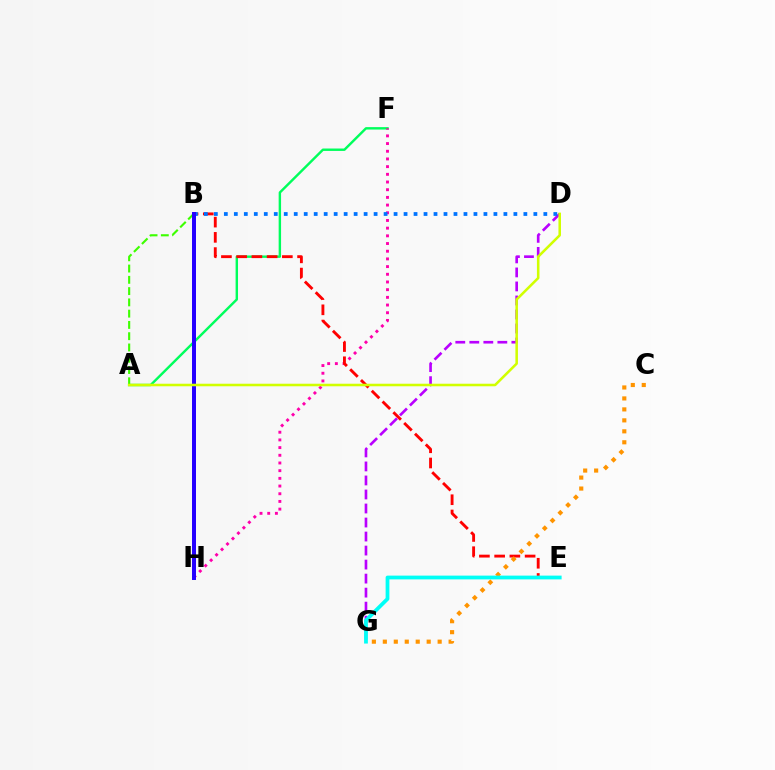{('A', 'F'): [{'color': '#00ff5c', 'line_style': 'solid', 'thickness': 1.74}], ('A', 'B'): [{'color': '#3dff00', 'line_style': 'dashed', 'thickness': 1.53}], ('F', 'H'): [{'color': '#ff00ac', 'line_style': 'dotted', 'thickness': 2.09}], ('B', 'E'): [{'color': '#ff0000', 'line_style': 'dashed', 'thickness': 2.07}], ('C', 'G'): [{'color': '#ff9400', 'line_style': 'dotted', 'thickness': 2.98}], ('D', 'G'): [{'color': '#b900ff', 'line_style': 'dashed', 'thickness': 1.9}], ('B', 'D'): [{'color': '#0074ff', 'line_style': 'dotted', 'thickness': 2.71}], ('B', 'H'): [{'color': '#2500ff', 'line_style': 'solid', 'thickness': 2.86}], ('E', 'G'): [{'color': '#00fff6', 'line_style': 'solid', 'thickness': 2.71}], ('A', 'D'): [{'color': '#d1ff00', 'line_style': 'solid', 'thickness': 1.83}]}